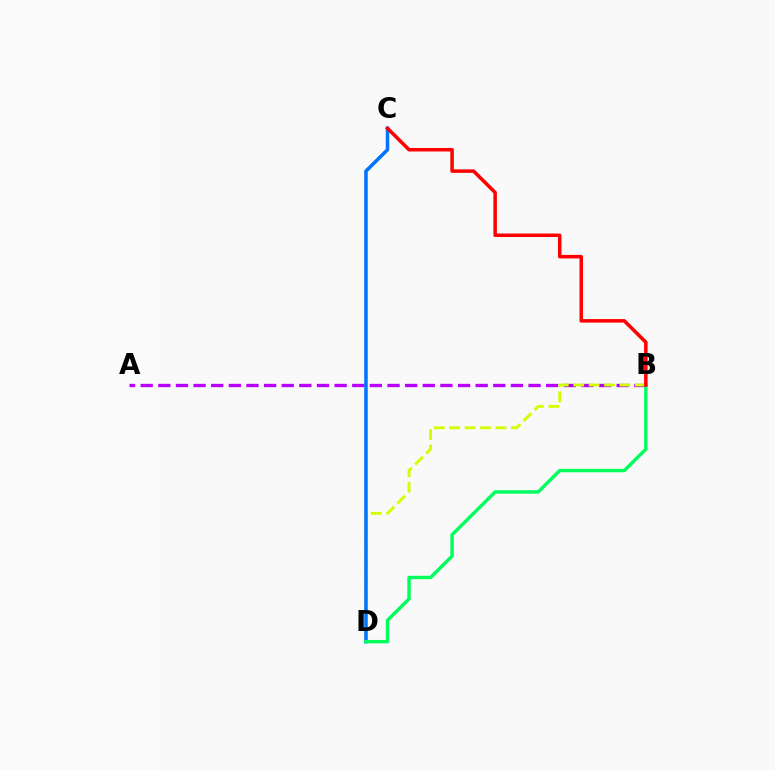{('A', 'B'): [{'color': '#b900ff', 'line_style': 'dashed', 'thickness': 2.4}], ('B', 'D'): [{'color': '#d1ff00', 'line_style': 'dashed', 'thickness': 2.1}, {'color': '#00ff5c', 'line_style': 'solid', 'thickness': 2.46}], ('C', 'D'): [{'color': '#0074ff', 'line_style': 'solid', 'thickness': 2.54}], ('B', 'C'): [{'color': '#ff0000', 'line_style': 'solid', 'thickness': 2.53}]}